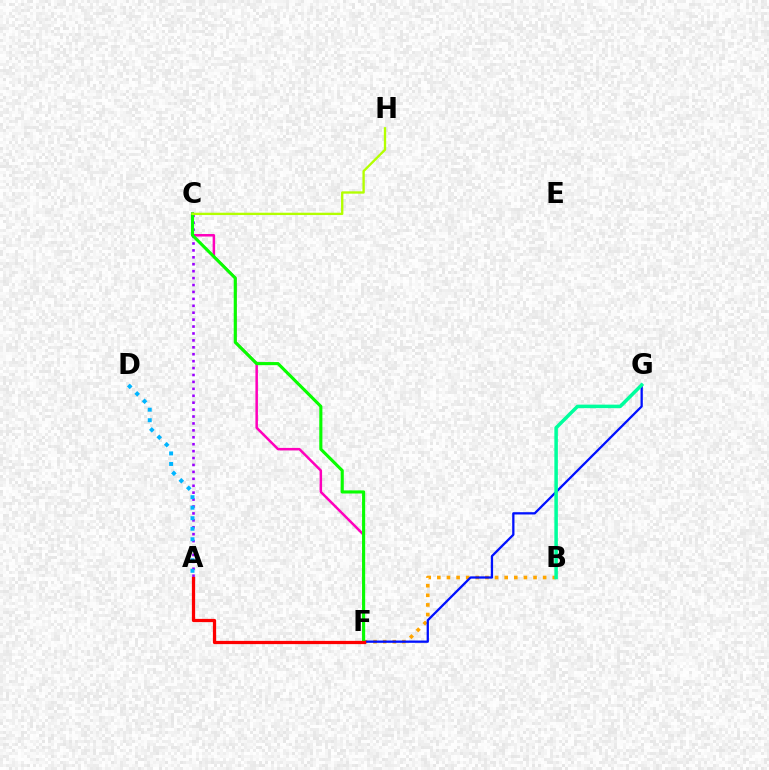{('B', 'F'): [{'color': '#ffa500', 'line_style': 'dotted', 'thickness': 2.61}], ('C', 'F'): [{'color': '#ff00bd', 'line_style': 'solid', 'thickness': 1.8}, {'color': '#08ff00', 'line_style': 'solid', 'thickness': 2.24}], ('A', 'C'): [{'color': '#9b00ff', 'line_style': 'dotted', 'thickness': 1.88}], ('F', 'G'): [{'color': '#0010ff', 'line_style': 'solid', 'thickness': 1.64}], ('B', 'G'): [{'color': '#00ff9d', 'line_style': 'solid', 'thickness': 2.53}], ('A', 'F'): [{'color': '#ff0000', 'line_style': 'solid', 'thickness': 2.32}], ('A', 'D'): [{'color': '#00b5ff', 'line_style': 'dotted', 'thickness': 2.86}], ('C', 'H'): [{'color': '#b3ff00', 'line_style': 'solid', 'thickness': 1.68}]}